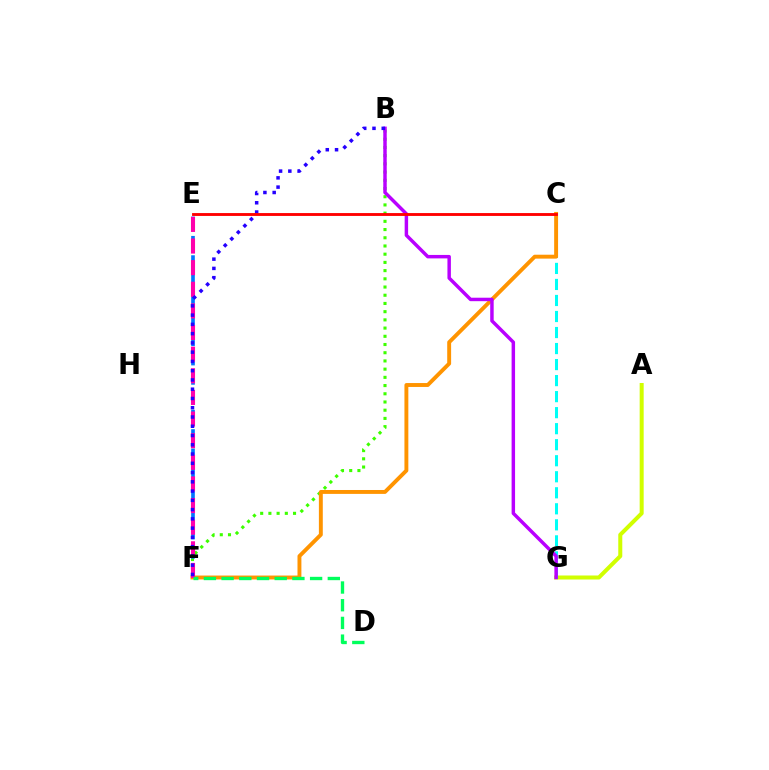{('A', 'G'): [{'color': '#d1ff00', 'line_style': 'solid', 'thickness': 2.89}], ('C', 'G'): [{'color': '#00fff6', 'line_style': 'dashed', 'thickness': 2.18}], ('B', 'F'): [{'color': '#3dff00', 'line_style': 'dotted', 'thickness': 2.23}, {'color': '#2500ff', 'line_style': 'dotted', 'thickness': 2.52}], ('C', 'F'): [{'color': '#ff9400', 'line_style': 'solid', 'thickness': 2.81}], ('E', 'F'): [{'color': '#0074ff', 'line_style': 'dashed', 'thickness': 2.63}, {'color': '#ff00ac', 'line_style': 'dashed', 'thickness': 2.94}], ('B', 'G'): [{'color': '#b900ff', 'line_style': 'solid', 'thickness': 2.49}], ('D', 'F'): [{'color': '#00ff5c', 'line_style': 'dashed', 'thickness': 2.4}], ('C', 'E'): [{'color': '#ff0000', 'line_style': 'solid', 'thickness': 2.06}]}